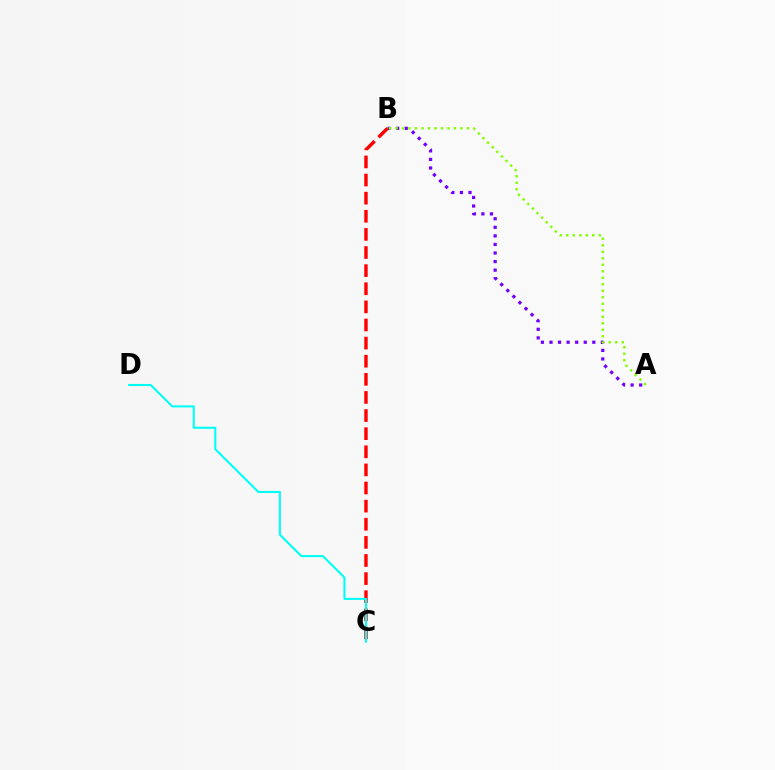{('A', 'B'): [{'color': '#7200ff', 'line_style': 'dotted', 'thickness': 2.33}, {'color': '#84ff00', 'line_style': 'dotted', 'thickness': 1.77}], ('B', 'C'): [{'color': '#ff0000', 'line_style': 'dashed', 'thickness': 2.46}], ('C', 'D'): [{'color': '#00fff6', 'line_style': 'solid', 'thickness': 1.5}]}